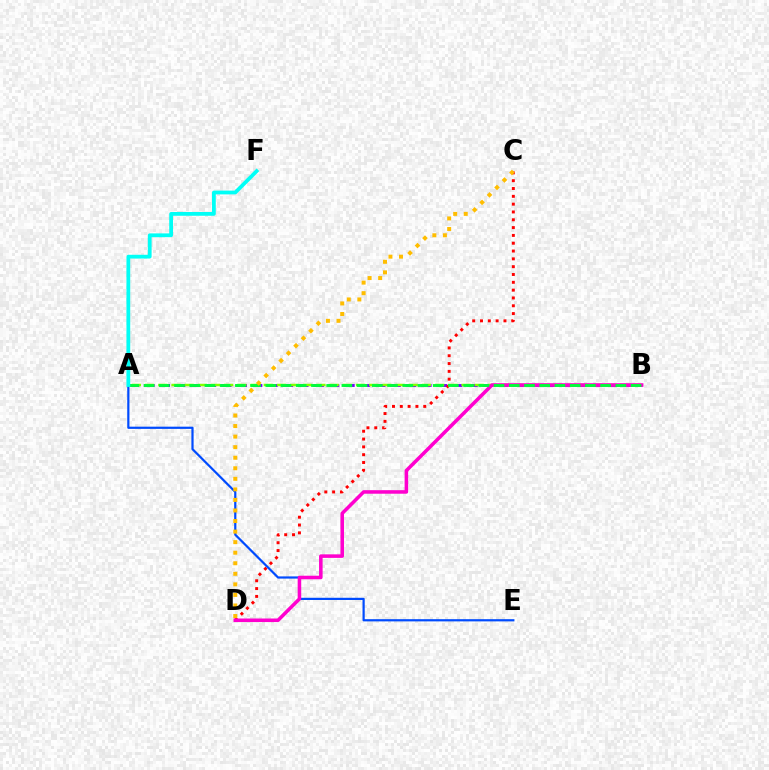{('A', 'B'): [{'color': '#7200ff', 'line_style': 'dashed', 'thickness': 2.09}, {'color': '#84ff00', 'line_style': 'dashed', 'thickness': 1.79}, {'color': '#00ff39', 'line_style': 'dashed', 'thickness': 2.07}], ('C', 'D'): [{'color': '#ff0000', 'line_style': 'dotted', 'thickness': 2.12}, {'color': '#ffbd00', 'line_style': 'dotted', 'thickness': 2.87}], ('A', 'E'): [{'color': '#004bff', 'line_style': 'solid', 'thickness': 1.59}], ('B', 'D'): [{'color': '#ff00cf', 'line_style': 'solid', 'thickness': 2.55}], ('A', 'F'): [{'color': '#00fff6', 'line_style': 'solid', 'thickness': 2.71}]}